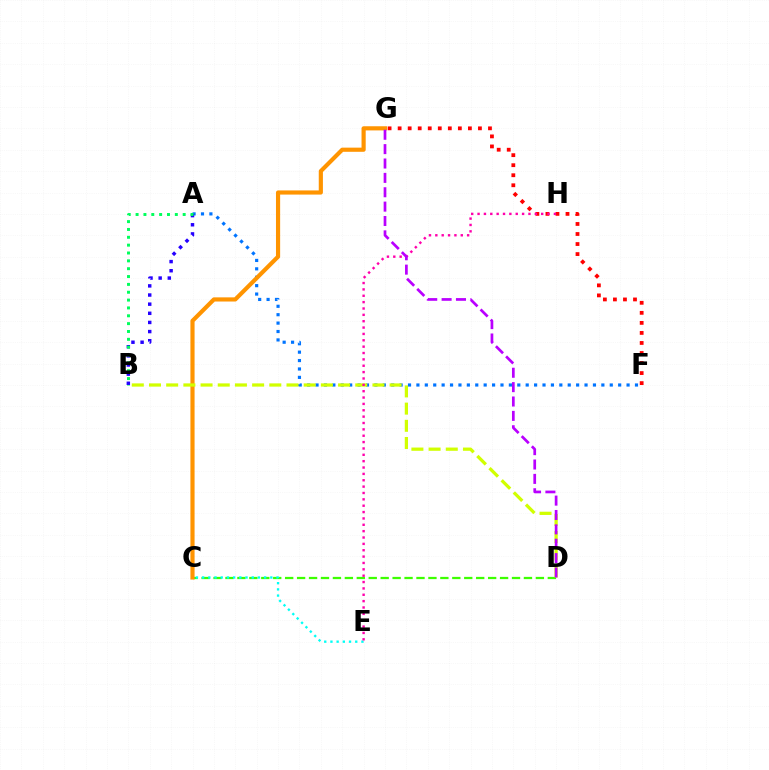{('A', 'F'): [{'color': '#0074ff', 'line_style': 'dotted', 'thickness': 2.28}], ('F', 'G'): [{'color': '#ff0000', 'line_style': 'dotted', 'thickness': 2.73}], ('C', 'D'): [{'color': '#3dff00', 'line_style': 'dashed', 'thickness': 1.62}], ('C', 'G'): [{'color': '#ff9400', 'line_style': 'solid', 'thickness': 3.0}], ('B', 'D'): [{'color': '#d1ff00', 'line_style': 'dashed', 'thickness': 2.34}], ('C', 'E'): [{'color': '#00fff6', 'line_style': 'dotted', 'thickness': 1.68}], ('E', 'H'): [{'color': '#ff00ac', 'line_style': 'dotted', 'thickness': 1.73}], ('A', 'B'): [{'color': '#2500ff', 'line_style': 'dotted', 'thickness': 2.48}, {'color': '#00ff5c', 'line_style': 'dotted', 'thickness': 2.13}], ('D', 'G'): [{'color': '#b900ff', 'line_style': 'dashed', 'thickness': 1.95}]}